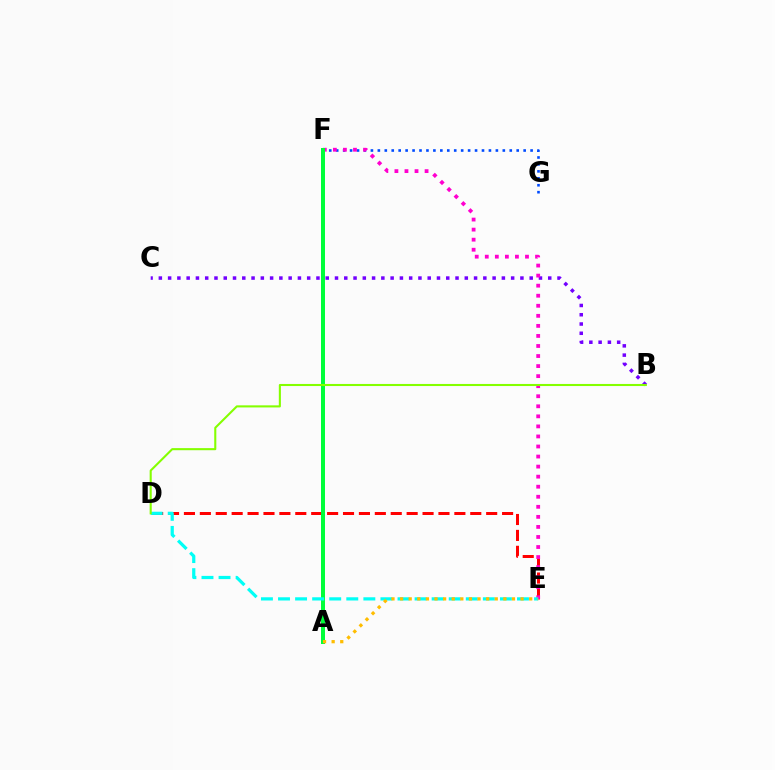{('B', 'C'): [{'color': '#7200ff', 'line_style': 'dotted', 'thickness': 2.52}], ('D', 'E'): [{'color': '#ff0000', 'line_style': 'dashed', 'thickness': 2.16}, {'color': '#00fff6', 'line_style': 'dashed', 'thickness': 2.32}], ('F', 'G'): [{'color': '#004bff', 'line_style': 'dotted', 'thickness': 1.89}], ('E', 'F'): [{'color': '#ff00cf', 'line_style': 'dotted', 'thickness': 2.73}], ('A', 'F'): [{'color': '#00ff39', 'line_style': 'solid', 'thickness': 2.87}], ('A', 'E'): [{'color': '#ffbd00', 'line_style': 'dotted', 'thickness': 2.34}], ('B', 'D'): [{'color': '#84ff00', 'line_style': 'solid', 'thickness': 1.5}]}